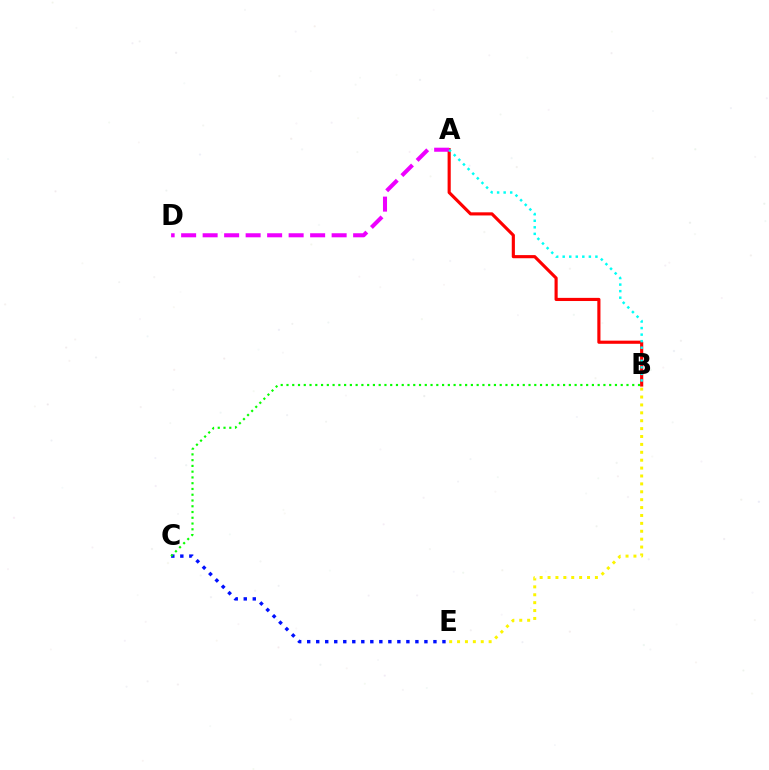{('A', 'B'): [{'color': '#ff0000', 'line_style': 'solid', 'thickness': 2.26}, {'color': '#00fff6', 'line_style': 'dotted', 'thickness': 1.78}], ('A', 'D'): [{'color': '#ee00ff', 'line_style': 'dashed', 'thickness': 2.92}], ('C', 'E'): [{'color': '#0010ff', 'line_style': 'dotted', 'thickness': 2.45}], ('B', 'C'): [{'color': '#08ff00', 'line_style': 'dotted', 'thickness': 1.57}], ('B', 'E'): [{'color': '#fcf500', 'line_style': 'dotted', 'thickness': 2.15}]}